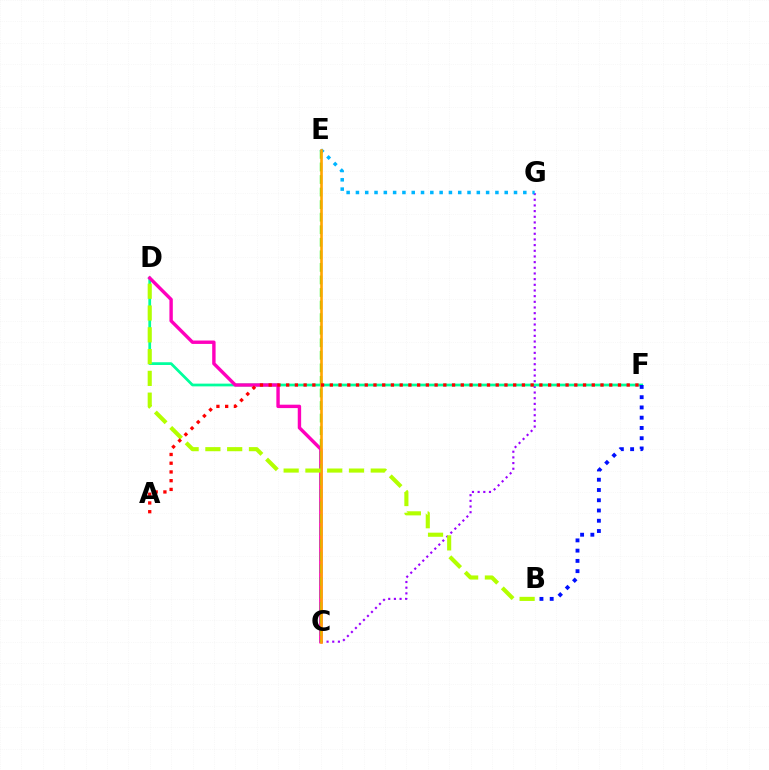{('C', 'G'): [{'color': '#9b00ff', 'line_style': 'dotted', 'thickness': 1.54}], ('D', 'F'): [{'color': '#00ff9d', 'line_style': 'solid', 'thickness': 1.98}], ('B', 'F'): [{'color': '#0010ff', 'line_style': 'dotted', 'thickness': 2.79}], ('C', 'D'): [{'color': '#ff00bd', 'line_style': 'solid', 'thickness': 2.45}], ('C', 'E'): [{'color': '#08ff00', 'line_style': 'dashed', 'thickness': 1.71}, {'color': '#ffa500', 'line_style': 'solid', 'thickness': 1.9}], ('E', 'G'): [{'color': '#00b5ff', 'line_style': 'dotted', 'thickness': 2.53}], ('B', 'D'): [{'color': '#b3ff00', 'line_style': 'dashed', 'thickness': 2.96}], ('A', 'F'): [{'color': '#ff0000', 'line_style': 'dotted', 'thickness': 2.37}]}